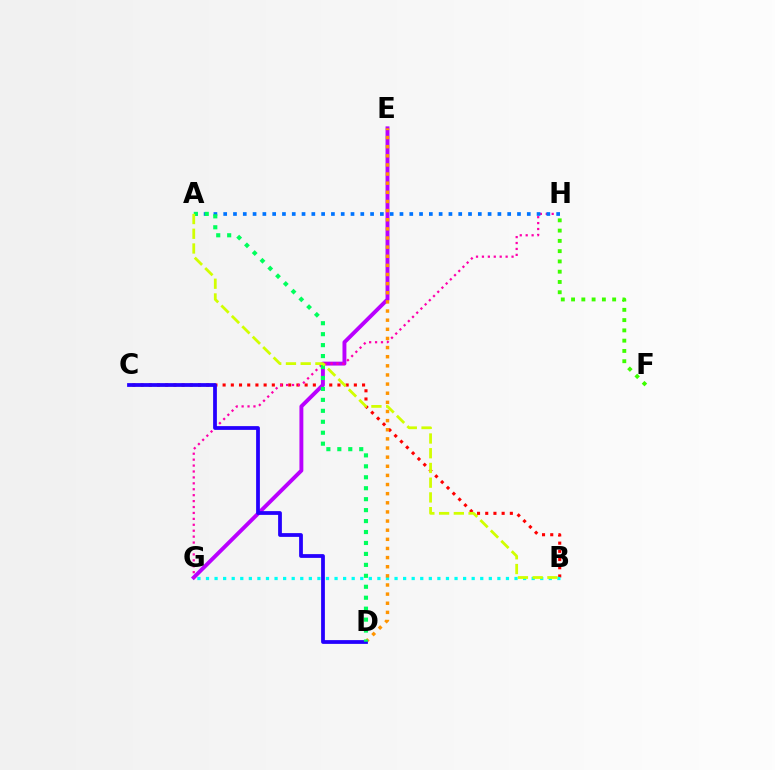{('B', 'C'): [{'color': '#ff0000', 'line_style': 'dotted', 'thickness': 2.23}], ('E', 'G'): [{'color': '#b900ff', 'line_style': 'solid', 'thickness': 2.81}], ('B', 'G'): [{'color': '#00fff6', 'line_style': 'dotted', 'thickness': 2.33}], ('D', 'E'): [{'color': '#ff9400', 'line_style': 'dotted', 'thickness': 2.48}], ('G', 'H'): [{'color': '#ff00ac', 'line_style': 'dotted', 'thickness': 1.61}], ('F', 'H'): [{'color': '#3dff00', 'line_style': 'dotted', 'thickness': 2.79}], ('A', 'H'): [{'color': '#0074ff', 'line_style': 'dotted', 'thickness': 2.66}], ('C', 'D'): [{'color': '#2500ff', 'line_style': 'solid', 'thickness': 2.71}], ('A', 'D'): [{'color': '#00ff5c', 'line_style': 'dotted', 'thickness': 2.98}], ('A', 'B'): [{'color': '#d1ff00', 'line_style': 'dashed', 'thickness': 2.0}]}